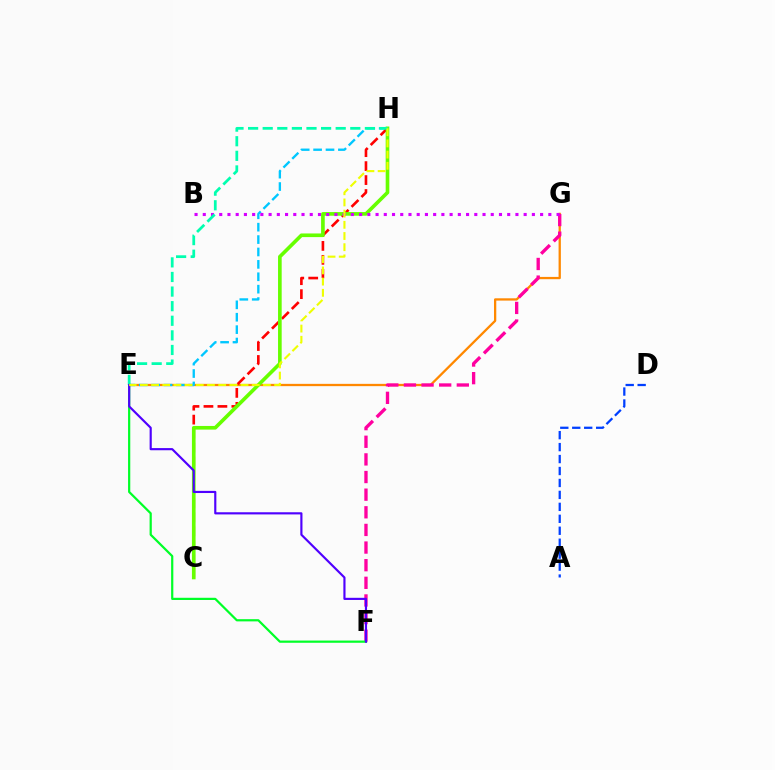{('E', 'G'): [{'color': '#ff8800', 'line_style': 'solid', 'thickness': 1.65}], ('F', 'G'): [{'color': '#ff00a0', 'line_style': 'dashed', 'thickness': 2.4}], ('E', 'H'): [{'color': '#00c7ff', 'line_style': 'dashed', 'thickness': 1.68}, {'color': '#00ffaf', 'line_style': 'dashed', 'thickness': 1.98}, {'color': '#eeff00', 'line_style': 'dashed', 'thickness': 1.52}], ('C', 'H'): [{'color': '#ff0000', 'line_style': 'dashed', 'thickness': 1.9}, {'color': '#66ff00', 'line_style': 'solid', 'thickness': 2.62}], ('E', 'F'): [{'color': '#00ff27', 'line_style': 'solid', 'thickness': 1.59}, {'color': '#4f00ff', 'line_style': 'solid', 'thickness': 1.55}], ('B', 'G'): [{'color': '#d600ff', 'line_style': 'dotted', 'thickness': 2.24}], ('A', 'D'): [{'color': '#003fff', 'line_style': 'dashed', 'thickness': 1.62}]}